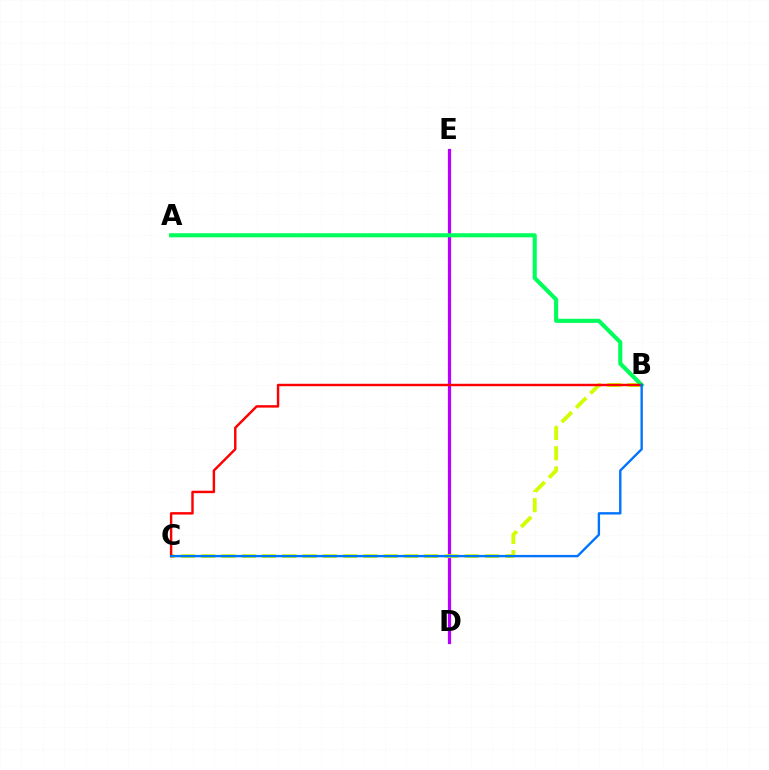{('D', 'E'): [{'color': '#b900ff', 'line_style': 'solid', 'thickness': 2.32}], ('B', 'C'): [{'color': '#d1ff00', 'line_style': 'dashed', 'thickness': 2.75}, {'color': '#ff0000', 'line_style': 'solid', 'thickness': 1.75}, {'color': '#0074ff', 'line_style': 'solid', 'thickness': 1.71}], ('A', 'B'): [{'color': '#00ff5c', 'line_style': 'solid', 'thickness': 2.96}]}